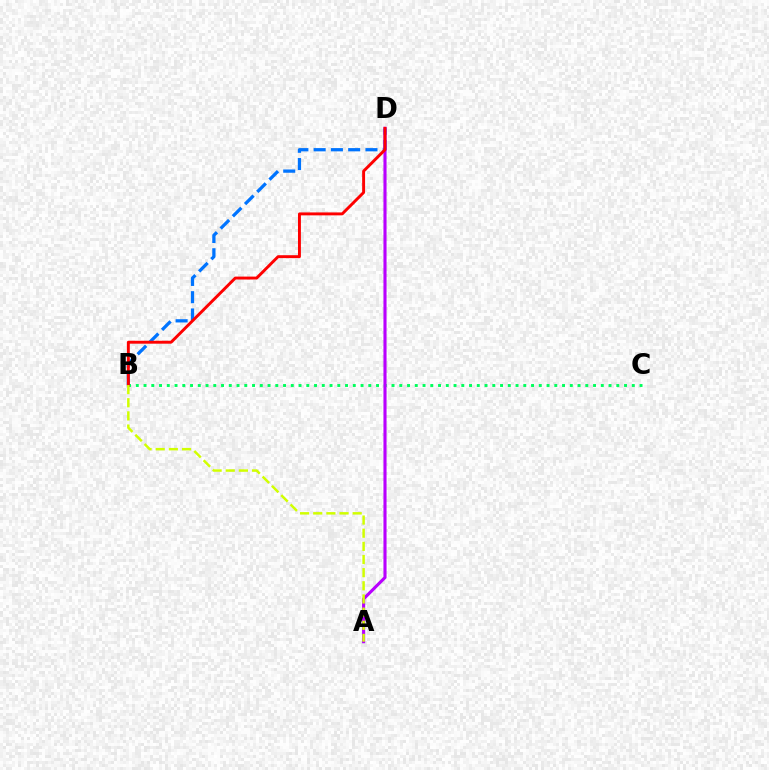{('B', 'C'): [{'color': '#00ff5c', 'line_style': 'dotted', 'thickness': 2.11}], ('B', 'D'): [{'color': '#0074ff', 'line_style': 'dashed', 'thickness': 2.35}, {'color': '#ff0000', 'line_style': 'solid', 'thickness': 2.11}], ('A', 'D'): [{'color': '#b900ff', 'line_style': 'solid', 'thickness': 2.24}], ('A', 'B'): [{'color': '#d1ff00', 'line_style': 'dashed', 'thickness': 1.79}]}